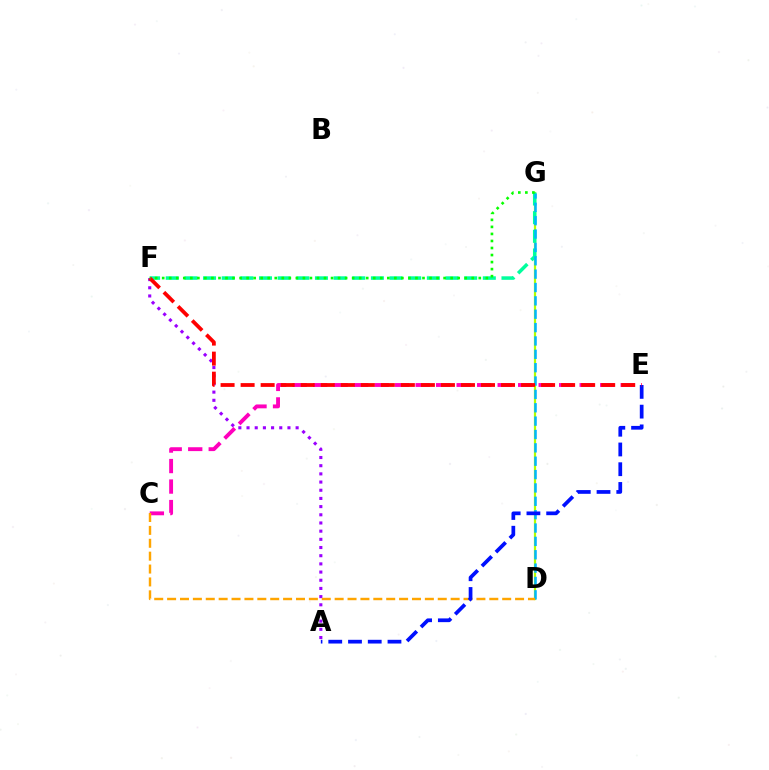{('D', 'G'): [{'color': '#b3ff00', 'line_style': 'solid', 'thickness': 1.6}, {'color': '#00b5ff', 'line_style': 'dashed', 'thickness': 1.82}], ('C', 'E'): [{'color': '#ff00bd', 'line_style': 'dashed', 'thickness': 2.79}], ('A', 'F'): [{'color': '#9b00ff', 'line_style': 'dotted', 'thickness': 2.22}], ('F', 'G'): [{'color': '#00ff9d', 'line_style': 'dashed', 'thickness': 2.53}, {'color': '#08ff00', 'line_style': 'dotted', 'thickness': 1.91}], ('C', 'D'): [{'color': '#ffa500', 'line_style': 'dashed', 'thickness': 1.75}], ('A', 'E'): [{'color': '#0010ff', 'line_style': 'dashed', 'thickness': 2.68}], ('E', 'F'): [{'color': '#ff0000', 'line_style': 'dashed', 'thickness': 2.72}]}